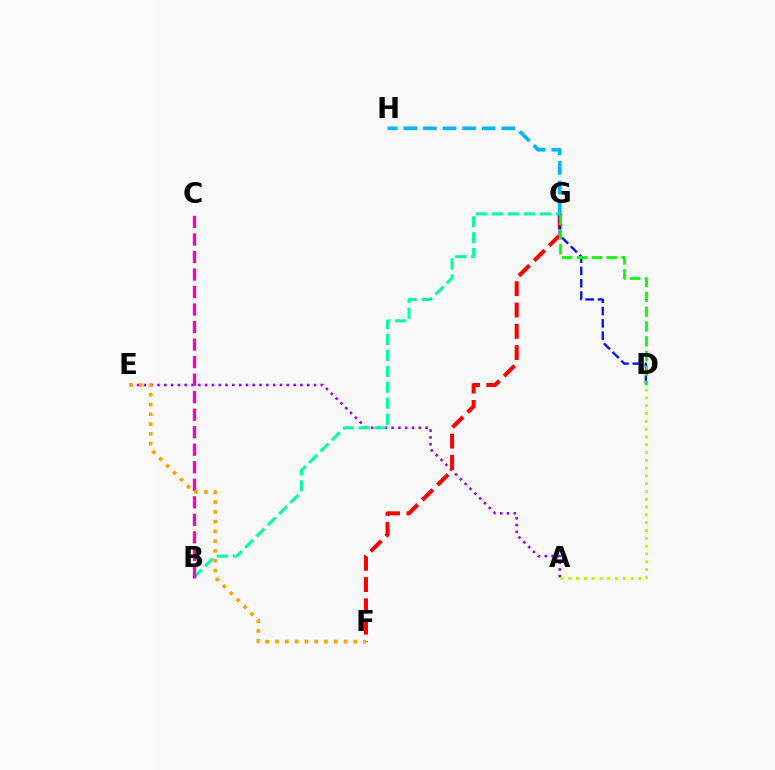{('A', 'E'): [{'color': '#9b00ff', 'line_style': 'dotted', 'thickness': 1.85}], ('F', 'G'): [{'color': '#ff0000', 'line_style': 'dashed', 'thickness': 2.9}], ('G', 'H'): [{'color': '#00b5ff', 'line_style': 'dashed', 'thickness': 2.66}], ('D', 'G'): [{'color': '#0010ff', 'line_style': 'dashed', 'thickness': 1.68}, {'color': '#08ff00', 'line_style': 'dashed', 'thickness': 2.01}], ('B', 'G'): [{'color': '#00ff9d', 'line_style': 'dashed', 'thickness': 2.17}], ('B', 'C'): [{'color': '#ff00bd', 'line_style': 'dashed', 'thickness': 2.38}], ('A', 'D'): [{'color': '#b3ff00', 'line_style': 'dotted', 'thickness': 2.12}], ('E', 'F'): [{'color': '#ffa500', 'line_style': 'dotted', 'thickness': 2.66}]}